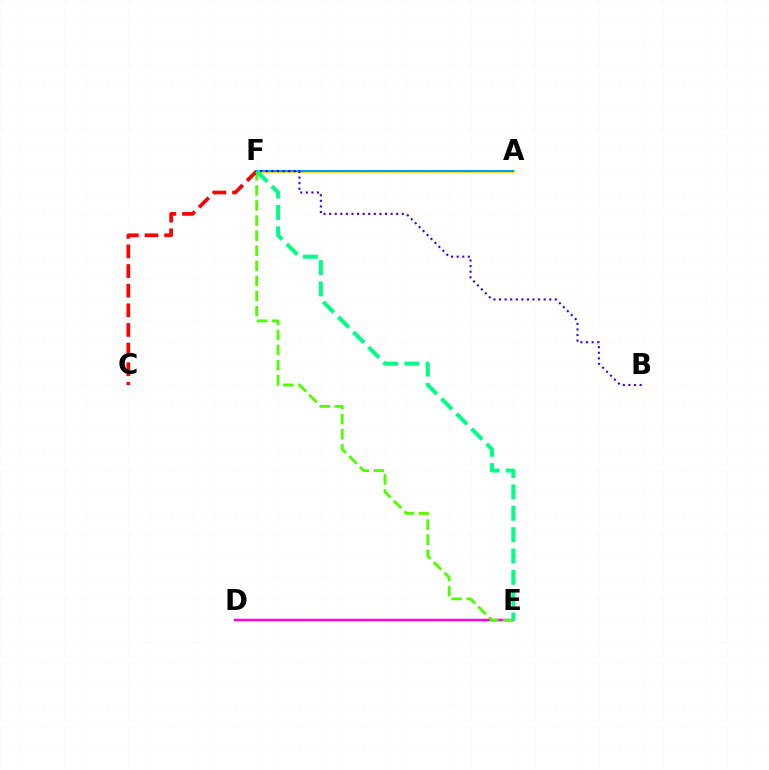{('A', 'F'): [{'color': '#ffd500', 'line_style': 'solid', 'thickness': 1.97}, {'color': '#009eff', 'line_style': 'solid', 'thickness': 1.51}], ('D', 'E'): [{'color': '#ff00ed', 'line_style': 'solid', 'thickness': 1.8}], ('E', 'F'): [{'color': '#4fff00', 'line_style': 'dashed', 'thickness': 2.05}, {'color': '#00ff86', 'line_style': 'dashed', 'thickness': 2.9}], ('B', 'F'): [{'color': '#3700ff', 'line_style': 'dotted', 'thickness': 1.52}], ('C', 'F'): [{'color': '#ff0000', 'line_style': 'dashed', 'thickness': 2.67}]}